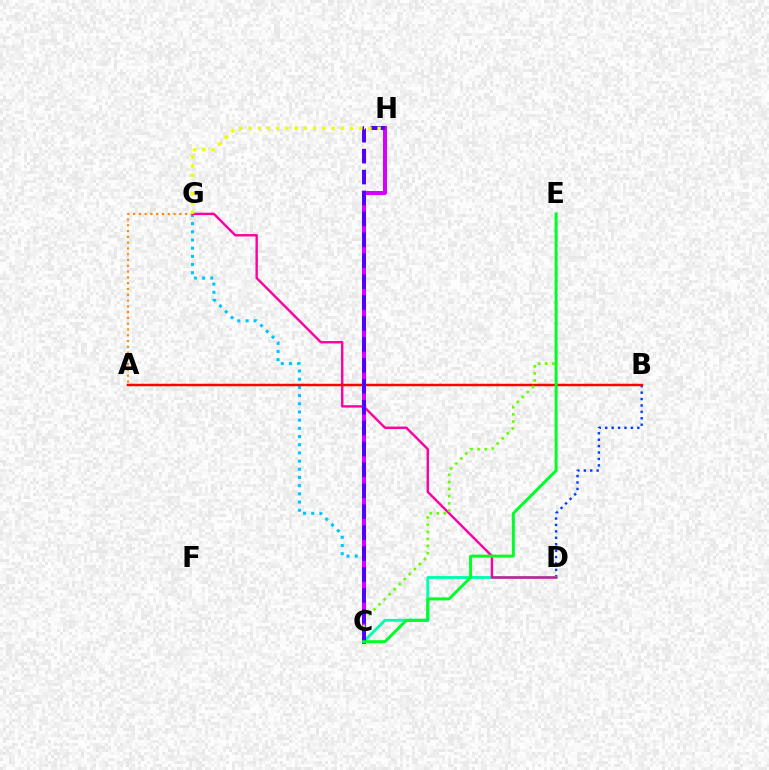{('C', 'G'): [{'color': '#00c7ff', 'line_style': 'dotted', 'thickness': 2.22}], ('A', 'G'): [{'color': '#ff8800', 'line_style': 'dotted', 'thickness': 1.57}], ('B', 'D'): [{'color': '#003fff', 'line_style': 'dotted', 'thickness': 1.74}], ('C', 'D'): [{'color': '#00ffaf', 'line_style': 'solid', 'thickness': 2.06}], ('D', 'G'): [{'color': '#ff00a0', 'line_style': 'solid', 'thickness': 1.73}], ('A', 'B'): [{'color': '#ff0000', 'line_style': 'solid', 'thickness': 1.78}], ('C', 'H'): [{'color': '#d600ff', 'line_style': 'solid', 'thickness': 2.89}, {'color': '#4f00ff', 'line_style': 'dashed', 'thickness': 2.84}], ('C', 'E'): [{'color': '#66ff00', 'line_style': 'dotted', 'thickness': 1.93}, {'color': '#00ff27', 'line_style': 'solid', 'thickness': 2.14}], ('G', 'H'): [{'color': '#eeff00', 'line_style': 'dotted', 'thickness': 2.5}]}